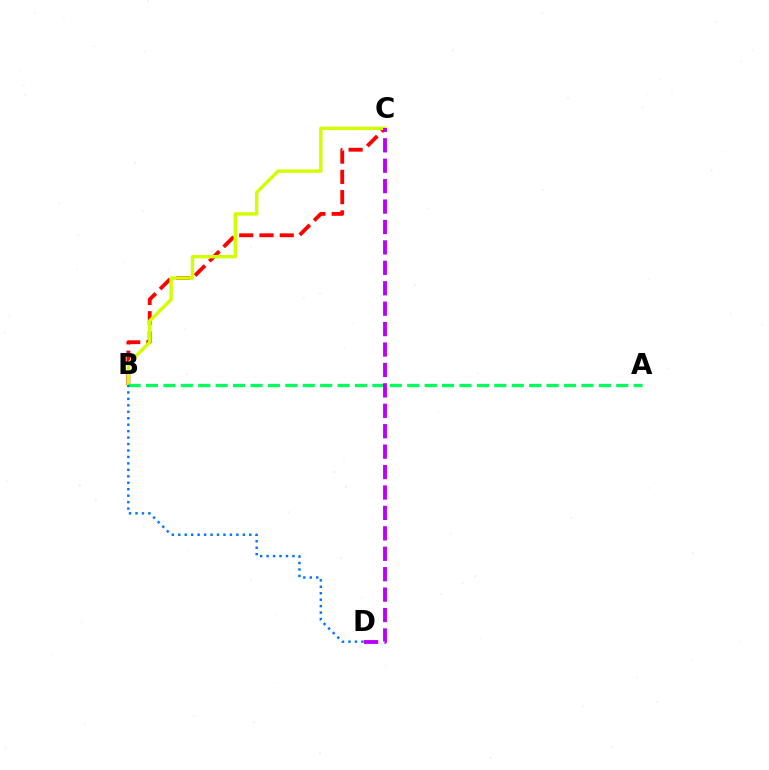{('B', 'C'): [{'color': '#ff0000', 'line_style': 'dashed', 'thickness': 2.75}, {'color': '#d1ff00', 'line_style': 'solid', 'thickness': 2.45}], ('A', 'B'): [{'color': '#00ff5c', 'line_style': 'dashed', 'thickness': 2.37}], ('C', 'D'): [{'color': '#b900ff', 'line_style': 'dashed', 'thickness': 2.77}], ('B', 'D'): [{'color': '#0074ff', 'line_style': 'dotted', 'thickness': 1.75}]}